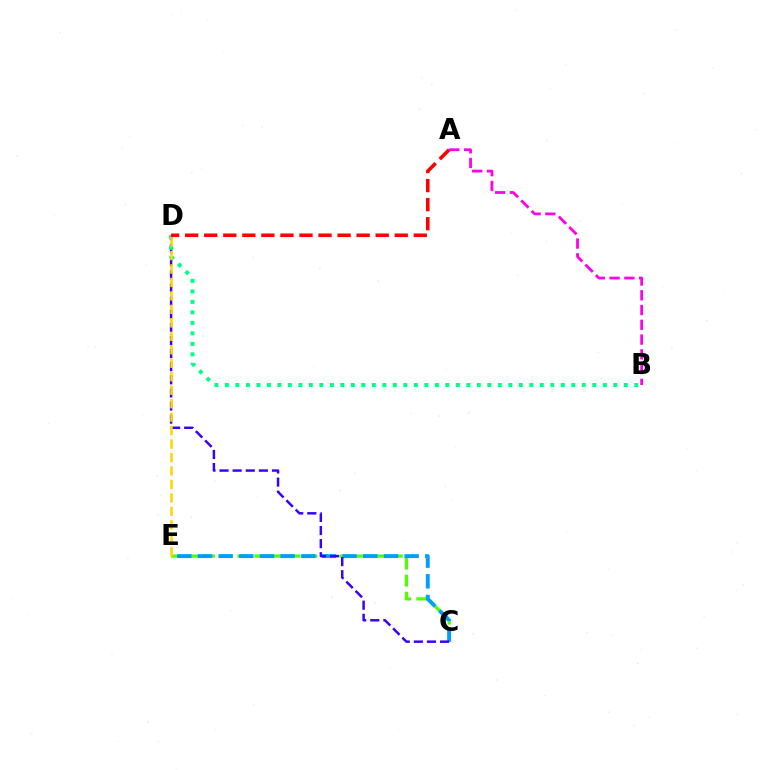{('C', 'E'): [{'color': '#4fff00', 'line_style': 'dashed', 'thickness': 2.32}, {'color': '#009eff', 'line_style': 'dashed', 'thickness': 2.81}], ('C', 'D'): [{'color': '#3700ff', 'line_style': 'dashed', 'thickness': 1.78}], ('B', 'D'): [{'color': '#00ff86', 'line_style': 'dotted', 'thickness': 2.85}], ('A', 'D'): [{'color': '#ff0000', 'line_style': 'dashed', 'thickness': 2.59}], ('D', 'E'): [{'color': '#ffd500', 'line_style': 'dashed', 'thickness': 1.83}], ('A', 'B'): [{'color': '#ff00ed', 'line_style': 'dashed', 'thickness': 2.01}]}